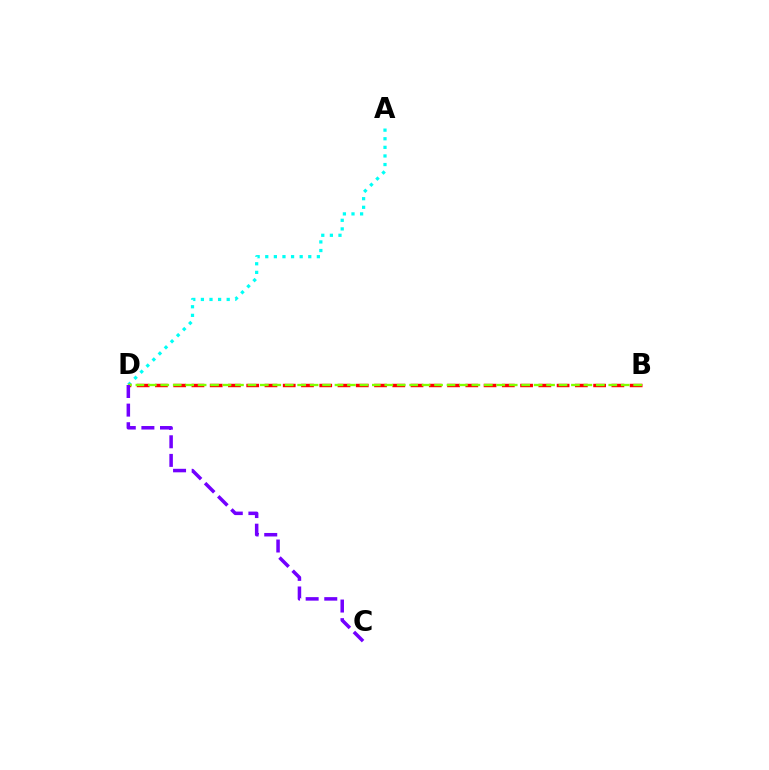{('A', 'D'): [{'color': '#00fff6', 'line_style': 'dotted', 'thickness': 2.34}], ('B', 'D'): [{'color': '#ff0000', 'line_style': 'dashed', 'thickness': 2.48}, {'color': '#84ff00', 'line_style': 'dashed', 'thickness': 1.69}], ('C', 'D'): [{'color': '#7200ff', 'line_style': 'dashed', 'thickness': 2.53}]}